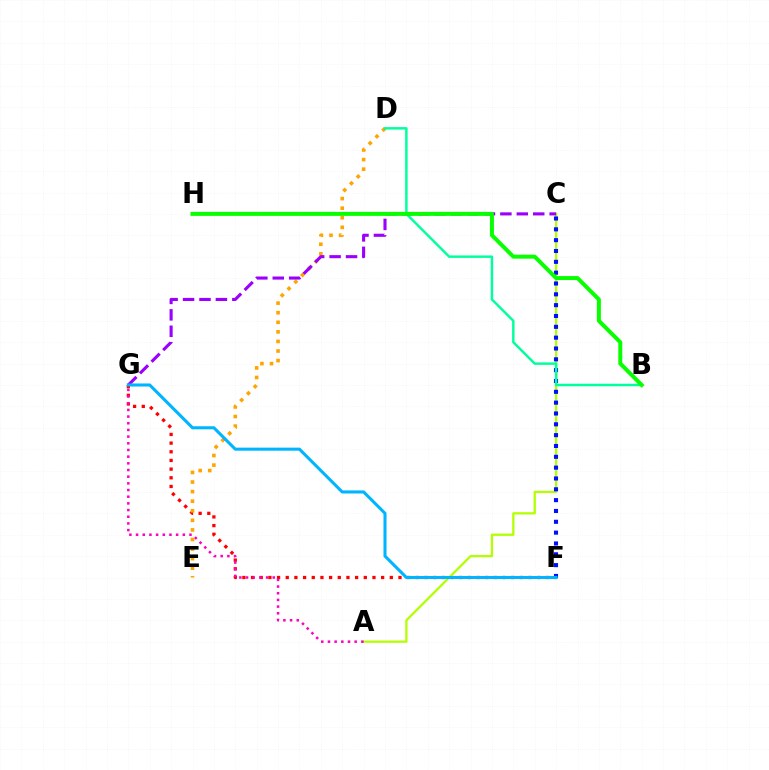{('F', 'G'): [{'color': '#ff0000', 'line_style': 'dotted', 'thickness': 2.36}, {'color': '#00b5ff', 'line_style': 'solid', 'thickness': 2.21}], ('A', 'C'): [{'color': '#b3ff00', 'line_style': 'solid', 'thickness': 1.63}], ('C', 'F'): [{'color': '#0010ff', 'line_style': 'dotted', 'thickness': 2.94}], ('D', 'E'): [{'color': '#ffa500', 'line_style': 'dotted', 'thickness': 2.6}], ('B', 'D'): [{'color': '#00ff9d', 'line_style': 'solid', 'thickness': 1.77}], ('C', 'G'): [{'color': '#9b00ff', 'line_style': 'dashed', 'thickness': 2.23}], ('B', 'H'): [{'color': '#08ff00', 'line_style': 'solid', 'thickness': 2.87}], ('A', 'G'): [{'color': '#ff00bd', 'line_style': 'dotted', 'thickness': 1.81}]}